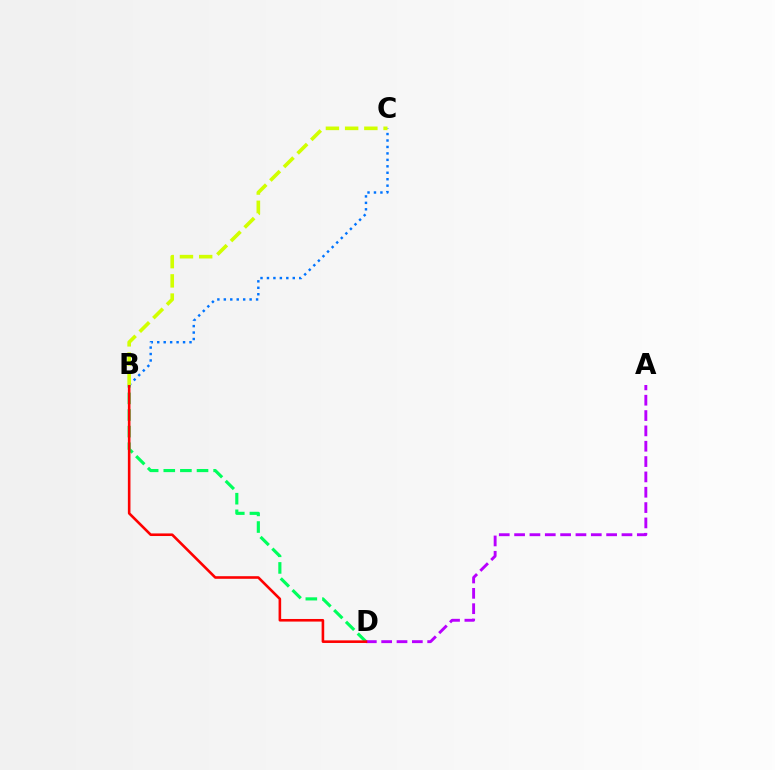{('B', 'D'): [{'color': '#00ff5c', 'line_style': 'dashed', 'thickness': 2.26}, {'color': '#ff0000', 'line_style': 'solid', 'thickness': 1.87}], ('A', 'D'): [{'color': '#b900ff', 'line_style': 'dashed', 'thickness': 2.08}], ('B', 'C'): [{'color': '#0074ff', 'line_style': 'dotted', 'thickness': 1.75}, {'color': '#d1ff00', 'line_style': 'dashed', 'thickness': 2.61}]}